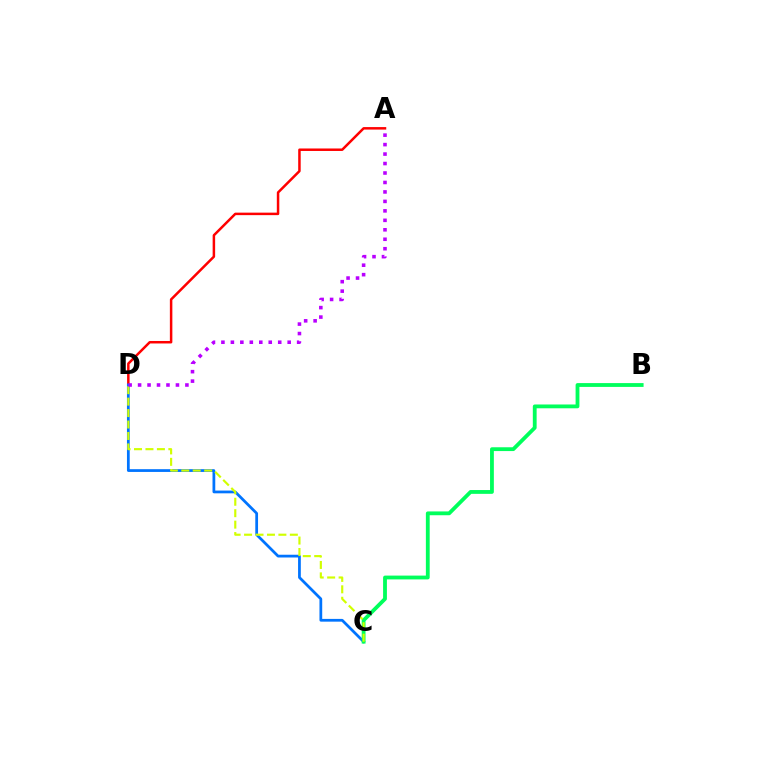{('A', 'D'): [{'color': '#ff0000', 'line_style': 'solid', 'thickness': 1.8}, {'color': '#b900ff', 'line_style': 'dotted', 'thickness': 2.57}], ('C', 'D'): [{'color': '#0074ff', 'line_style': 'solid', 'thickness': 1.98}, {'color': '#d1ff00', 'line_style': 'dashed', 'thickness': 1.55}], ('B', 'C'): [{'color': '#00ff5c', 'line_style': 'solid', 'thickness': 2.74}]}